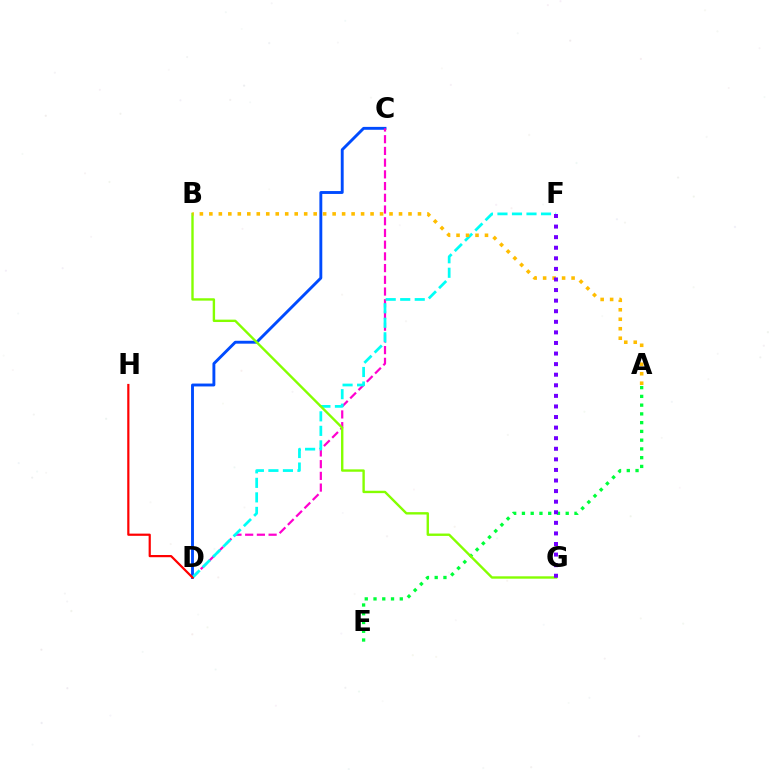{('C', 'D'): [{'color': '#004bff', 'line_style': 'solid', 'thickness': 2.08}, {'color': '#ff00cf', 'line_style': 'dashed', 'thickness': 1.59}], ('D', 'F'): [{'color': '#00fff6', 'line_style': 'dashed', 'thickness': 1.97}], ('A', 'E'): [{'color': '#00ff39', 'line_style': 'dotted', 'thickness': 2.38}], ('B', 'G'): [{'color': '#84ff00', 'line_style': 'solid', 'thickness': 1.72}], ('A', 'B'): [{'color': '#ffbd00', 'line_style': 'dotted', 'thickness': 2.58}], ('D', 'H'): [{'color': '#ff0000', 'line_style': 'solid', 'thickness': 1.59}], ('F', 'G'): [{'color': '#7200ff', 'line_style': 'dotted', 'thickness': 2.87}]}